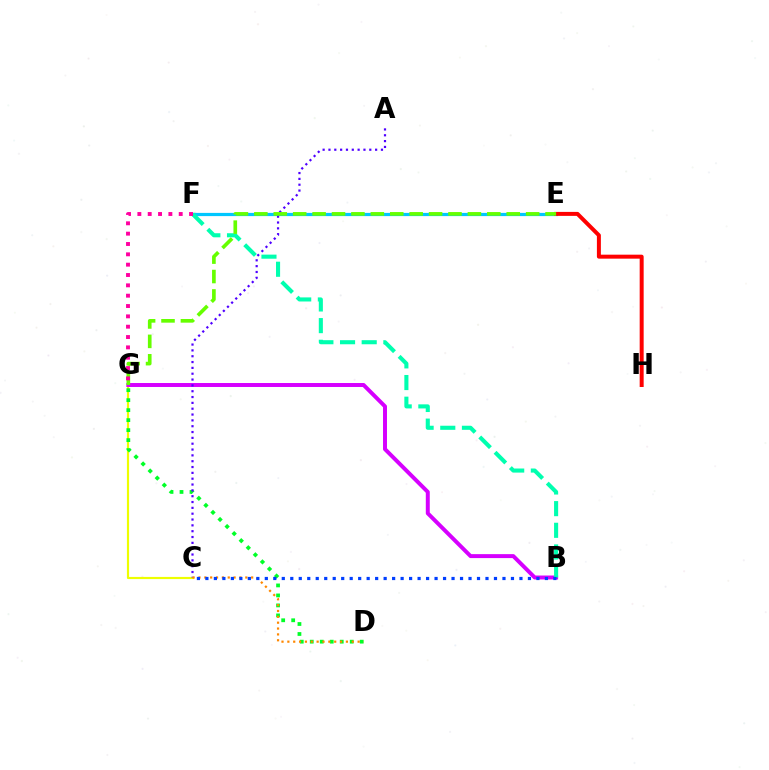{('C', 'G'): [{'color': '#eeff00', 'line_style': 'solid', 'thickness': 1.56}], ('B', 'G'): [{'color': '#d600ff', 'line_style': 'solid', 'thickness': 2.85}], ('E', 'F'): [{'color': '#00c7ff', 'line_style': 'solid', 'thickness': 2.31}], ('D', 'G'): [{'color': '#00ff27', 'line_style': 'dotted', 'thickness': 2.72}], ('E', 'H'): [{'color': '#ff0000', 'line_style': 'solid', 'thickness': 2.87}], ('B', 'F'): [{'color': '#00ffaf', 'line_style': 'dashed', 'thickness': 2.94}], ('A', 'C'): [{'color': '#4f00ff', 'line_style': 'dotted', 'thickness': 1.58}], ('E', 'G'): [{'color': '#66ff00', 'line_style': 'dashed', 'thickness': 2.64}], ('C', 'D'): [{'color': '#ff8800', 'line_style': 'dotted', 'thickness': 1.59}], ('F', 'G'): [{'color': '#ff00a0', 'line_style': 'dotted', 'thickness': 2.81}], ('B', 'C'): [{'color': '#003fff', 'line_style': 'dotted', 'thickness': 2.31}]}